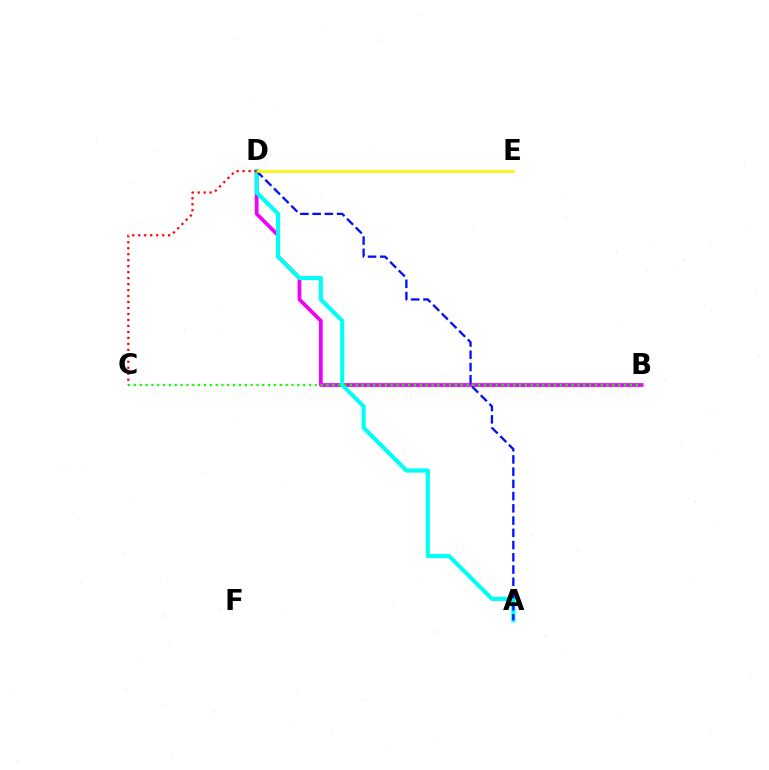{('B', 'D'): [{'color': '#ee00ff', 'line_style': 'solid', 'thickness': 2.69}], ('A', 'D'): [{'color': '#00fff6', 'line_style': 'solid', 'thickness': 2.98}, {'color': '#0010ff', 'line_style': 'dashed', 'thickness': 1.66}], ('D', 'E'): [{'color': '#fcf500', 'line_style': 'solid', 'thickness': 1.86}], ('C', 'D'): [{'color': '#ff0000', 'line_style': 'dotted', 'thickness': 1.62}], ('B', 'C'): [{'color': '#08ff00', 'line_style': 'dotted', 'thickness': 1.59}]}